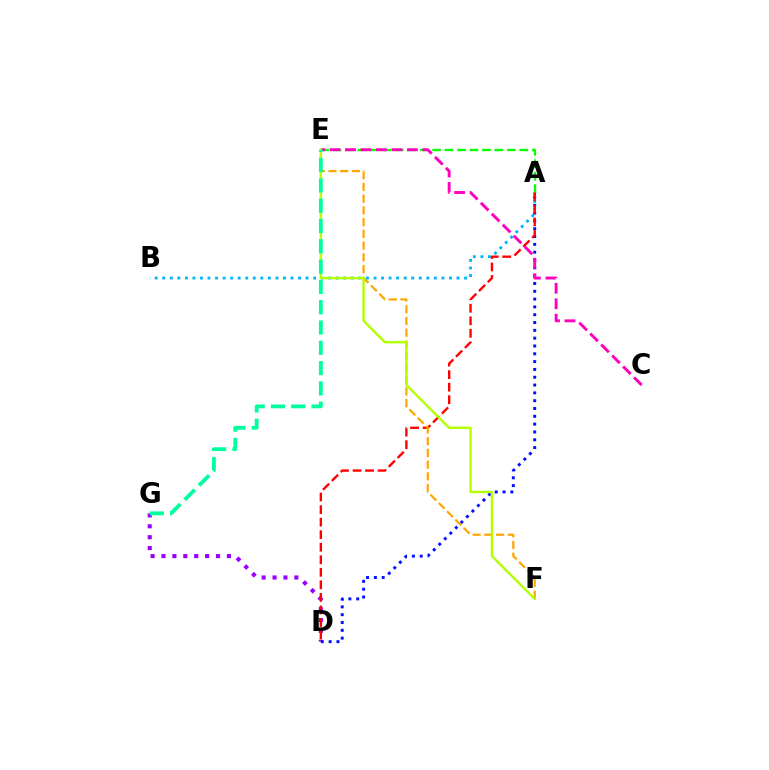{('D', 'G'): [{'color': '#9b00ff', 'line_style': 'dotted', 'thickness': 2.96}], ('A', 'B'): [{'color': '#00b5ff', 'line_style': 'dotted', 'thickness': 2.05}], ('A', 'E'): [{'color': '#08ff00', 'line_style': 'dashed', 'thickness': 1.69}], ('A', 'D'): [{'color': '#0010ff', 'line_style': 'dotted', 'thickness': 2.12}, {'color': '#ff0000', 'line_style': 'dashed', 'thickness': 1.7}], ('C', 'E'): [{'color': '#ff00bd', 'line_style': 'dashed', 'thickness': 2.1}], ('E', 'F'): [{'color': '#ffa500', 'line_style': 'dashed', 'thickness': 1.59}, {'color': '#b3ff00', 'line_style': 'solid', 'thickness': 1.72}], ('E', 'G'): [{'color': '#00ff9d', 'line_style': 'dashed', 'thickness': 2.76}]}